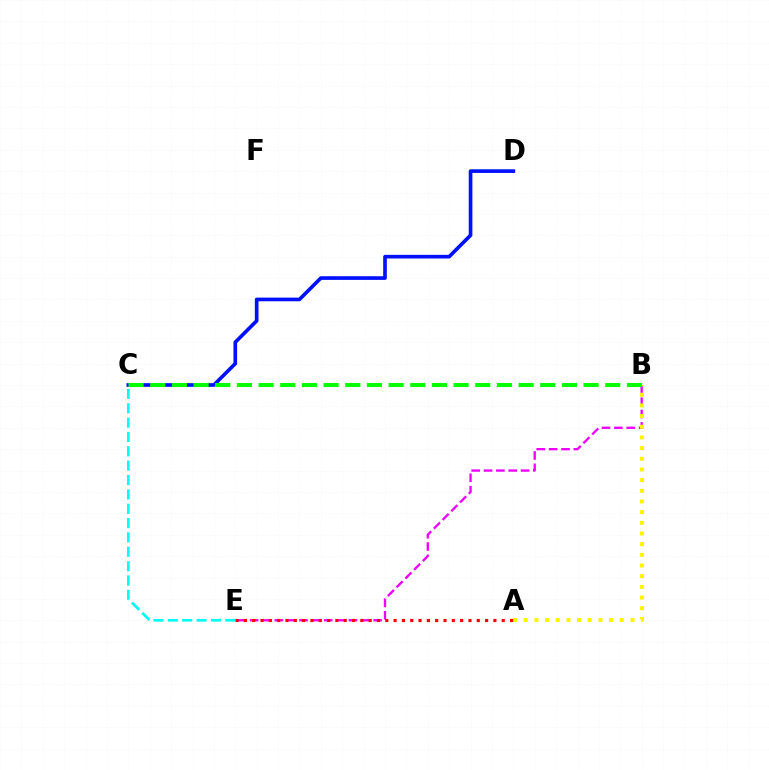{('B', 'E'): [{'color': '#ee00ff', 'line_style': 'dashed', 'thickness': 1.68}], ('A', 'B'): [{'color': '#fcf500', 'line_style': 'dotted', 'thickness': 2.9}], ('C', 'E'): [{'color': '#00fff6', 'line_style': 'dashed', 'thickness': 1.95}], ('A', 'E'): [{'color': '#ff0000', 'line_style': 'dotted', 'thickness': 2.26}], ('C', 'D'): [{'color': '#0010ff', 'line_style': 'solid', 'thickness': 2.63}], ('B', 'C'): [{'color': '#08ff00', 'line_style': 'dashed', 'thickness': 2.94}]}